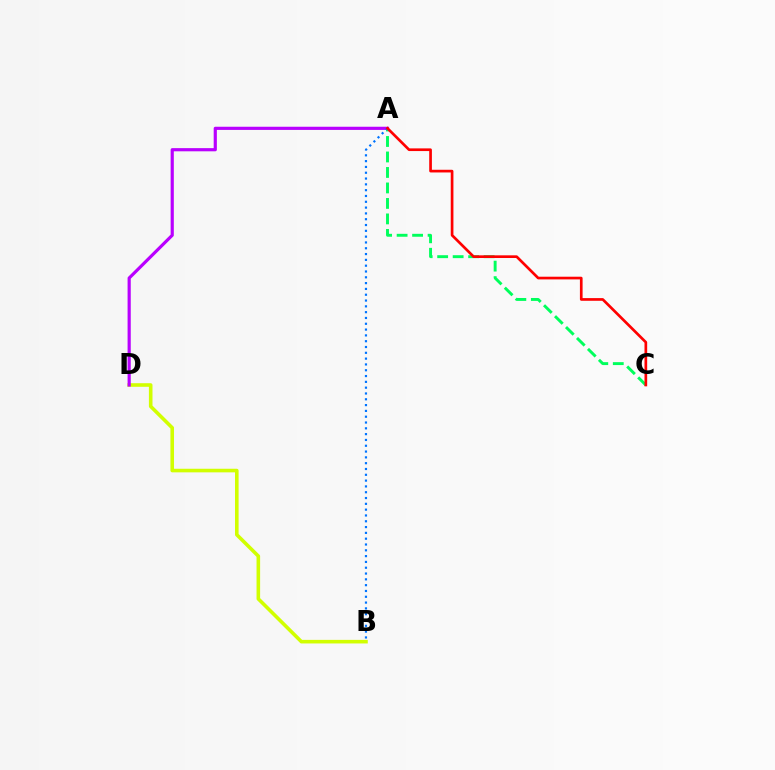{('B', 'D'): [{'color': '#d1ff00', 'line_style': 'solid', 'thickness': 2.58}], ('A', 'D'): [{'color': '#b900ff', 'line_style': 'solid', 'thickness': 2.28}], ('A', 'C'): [{'color': '#00ff5c', 'line_style': 'dashed', 'thickness': 2.1}, {'color': '#ff0000', 'line_style': 'solid', 'thickness': 1.93}], ('A', 'B'): [{'color': '#0074ff', 'line_style': 'dotted', 'thickness': 1.58}]}